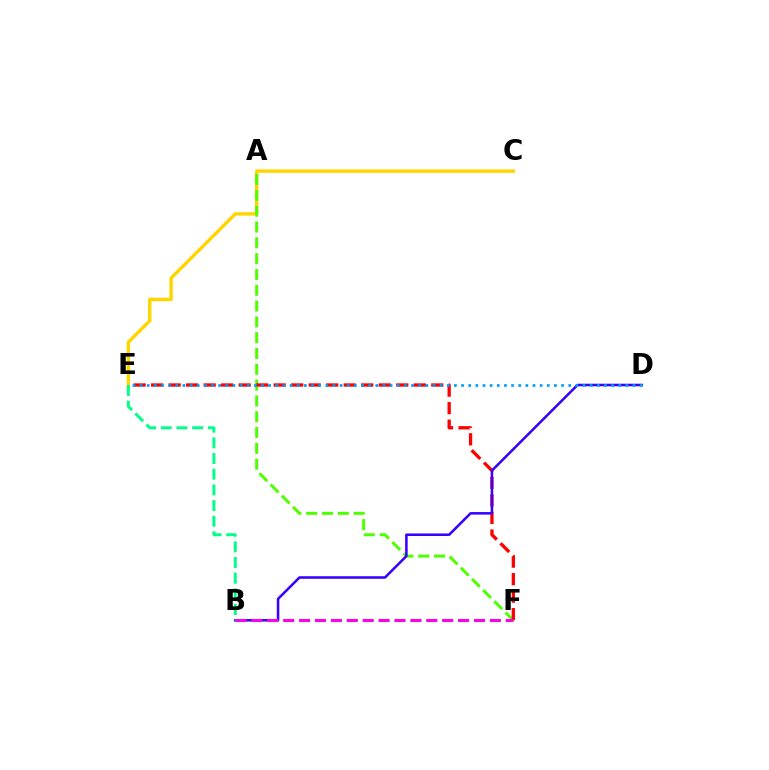{('C', 'E'): [{'color': '#ffd500', 'line_style': 'solid', 'thickness': 2.46}], ('A', 'F'): [{'color': '#4fff00', 'line_style': 'dashed', 'thickness': 2.15}], ('E', 'F'): [{'color': '#ff0000', 'line_style': 'dashed', 'thickness': 2.38}], ('B', 'D'): [{'color': '#3700ff', 'line_style': 'solid', 'thickness': 1.83}], ('B', 'F'): [{'color': '#ff00ed', 'line_style': 'dashed', 'thickness': 2.16}], ('D', 'E'): [{'color': '#009eff', 'line_style': 'dotted', 'thickness': 1.94}], ('B', 'E'): [{'color': '#00ff86', 'line_style': 'dashed', 'thickness': 2.13}]}